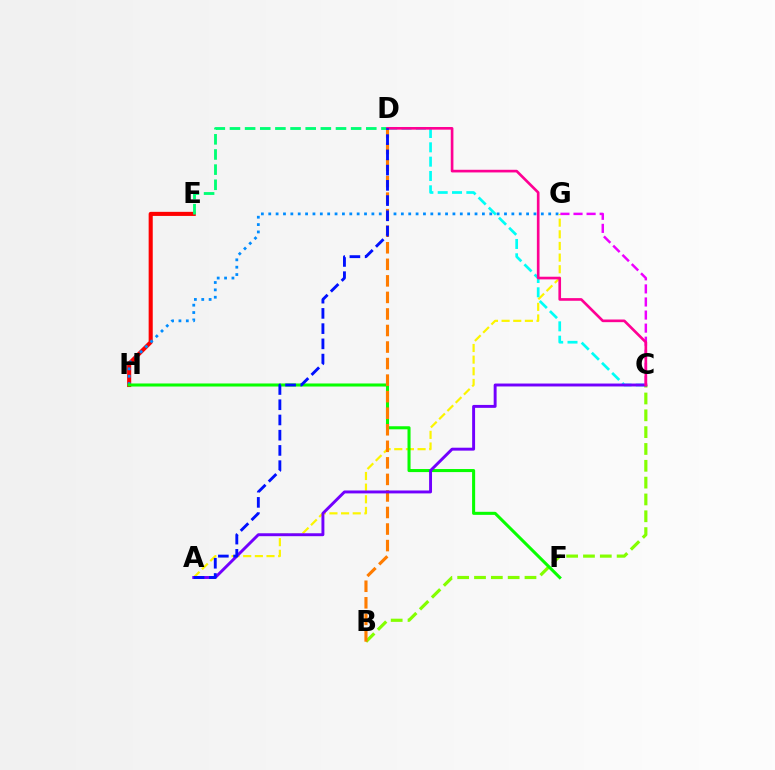{('E', 'H'): [{'color': '#ff0000', 'line_style': 'solid', 'thickness': 2.95}], ('G', 'H'): [{'color': '#008cff', 'line_style': 'dotted', 'thickness': 2.0}], ('A', 'G'): [{'color': '#fcf500', 'line_style': 'dashed', 'thickness': 1.58}], ('B', 'C'): [{'color': '#84ff00', 'line_style': 'dashed', 'thickness': 2.29}], ('F', 'H'): [{'color': '#08ff00', 'line_style': 'solid', 'thickness': 2.2}], ('B', 'D'): [{'color': '#ff7c00', 'line_style': 'dashed', 'thickness': 2.25}], ('C', 'D'): [{'color': '#00fff6', 'line_style': 'dashed', 'thickness': 1.95}, {'color': '#ff0094', 'line_style': 'solid', 'thickness': 1.91}], ('A', 'C'): [{'color': '#7200ff', 'line_style': 'solid', 'thickness': 2.1}], ('D', 'E'): [{'color': '#00ff74', 'line_style': 'dashed', 'thickness': 2.06}], ('C', 'G'): [{'color': '#ee00ff', 'line_style': 'dashed', 'thickness': 1.78}], ('A', 'D'): [{'color': '#0010ff', 'line_style': 'dashed', 'thickness': 2.07}]}